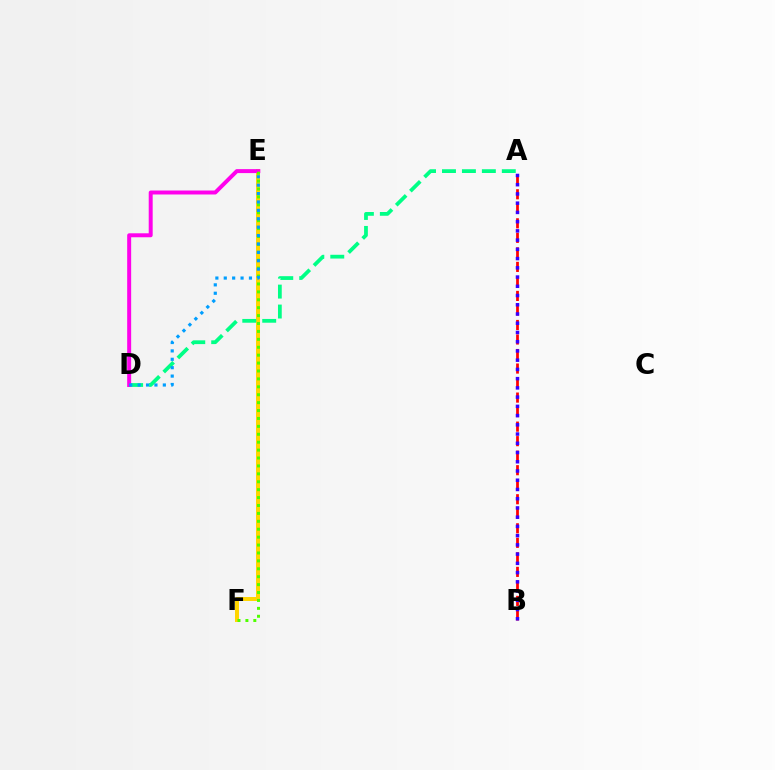{('E', 'F'): [{'color': '#ffd500', 'line_style': 'solid', 'thickness': 2.86}, {'color': '#4fff00', 'line_style': 'dotted', 'thickness': 2.15}], ('A', 'B'): [{'color': '#ff0000', 'line_style': 'dashed', 'thickness': 1.97}, {'color': '#3700ff', 'line_style': 'dotted', 'thickness': 2.51}], ('A', 'D'): [{'color': '#00ff86', 'line_style': 'dashed', 'thickness': 2.71}], ('D', 'E'): [{'color': '#ff00ed', 'line_style': 'solid', 'thickness': 2.85}, {'color': '#009eff', 'line_style': 'dotted', 'thickness': 2.28}]}